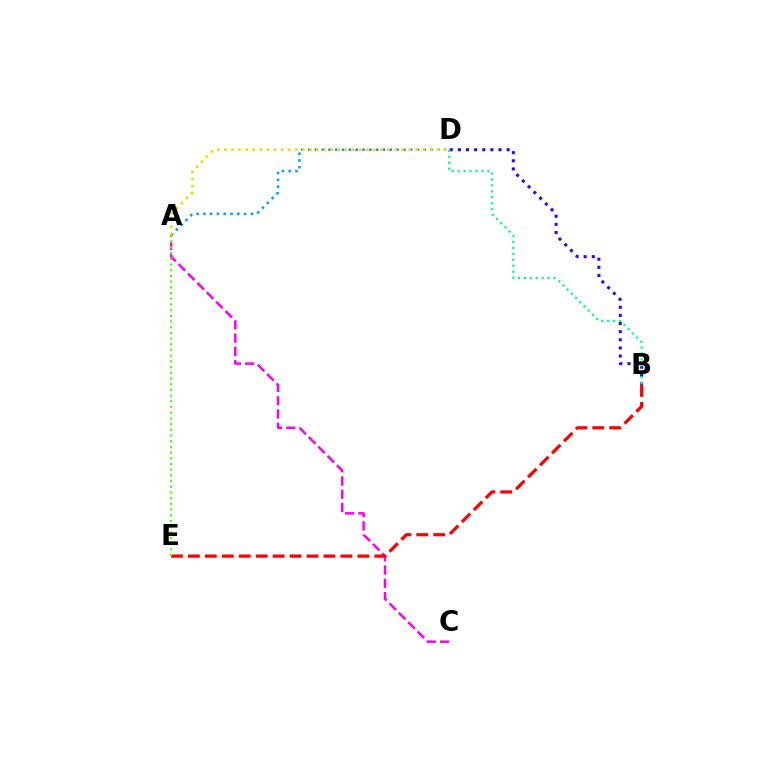{('A', 'D'): [{'color': '#009eff', 'line_style': 'dotted', 'thickness': 1.85}, {'color': '#ffd500', 'line_style': 'dotted', 'thickness': 1.93}], ('B', 'D'): [{'color': '#3700ff', 'line_style': 'dotted', 'thickness': 2.21}, {'color': '#00ff86', 'line_style': 'dotted', 'thickness': 1.62}], ('A', 'C'): [{'color': '#ff00ed', 'line_style': 'dashed', 'thickness': 1.8}], ('B', 'E'): [{'color': '#ff0000', 'line_style': 'dashed', 'thickness': 2.3}], ('A', 'E'): [{'color': '#4fff00', 'line_style': 'dotted', 'thickness': 1.55}]}